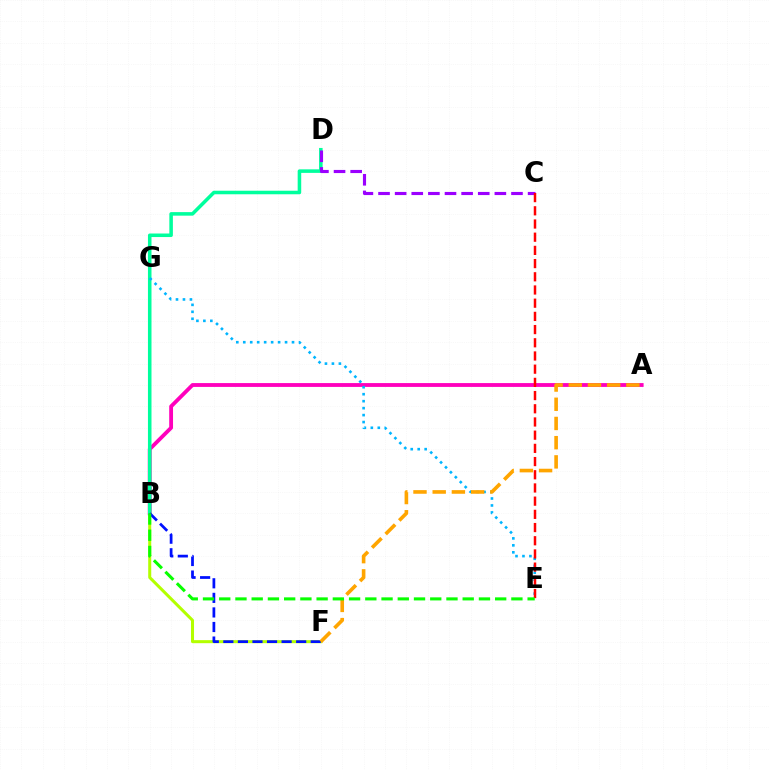{('A', 'B'): [{'color': '#ff00bd', 'line_style': 'solid', 'thickness': 2.76}], ('B', 'F'): [{'color': '#b3ff00', 'line_style': 'solid', 'thickness': 2.18}, {'color': '#0010ff', 'line_style': 'dashed', 'thickness': 1.98}], ('B', 'D'): [{'color': '#00ff9d', 'line_style': 'solid', 'thickness': 2.55}], ('C', 'D'): [{'color': '#9b00ff', 'line_style': 'dashed', 'thickness': 2.26}], ('E', 'G'): [{'color': '#00b5ff', 'line_style': 'dotted', 'thickness': 1.89}], ('C', 'E'): [{'color': '#ff0000', 'line_style': 'dashed', 'thickness': 1.79}], ('A', 'F'): [{'color': '#ffa500', 'line_style': 'dashed', 'thickness': 2.61}], ('B', 'E'): [{'color': '#08ff00', 'line_style': 'dashed', 'thickness': 2.21}]}